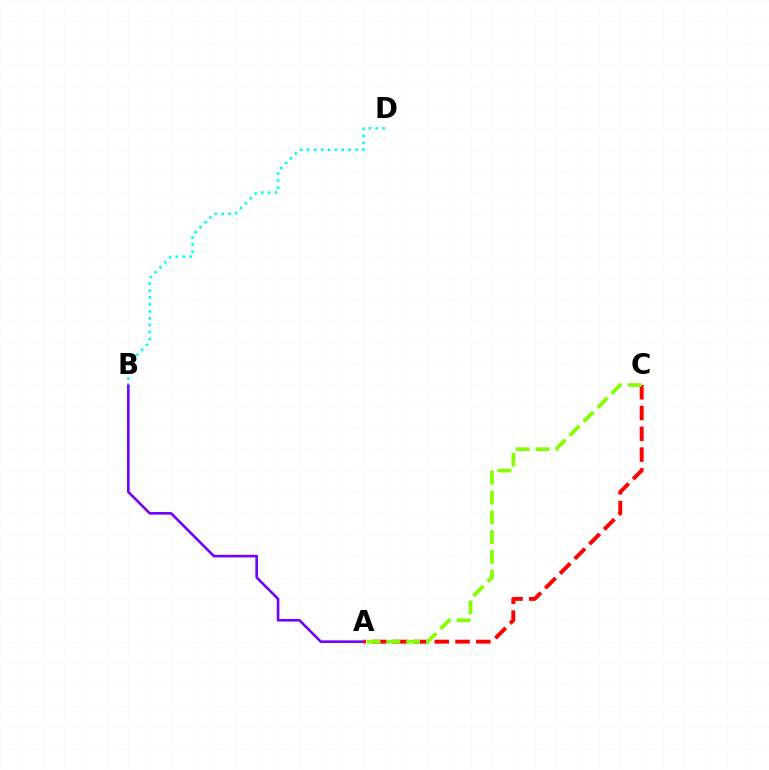{('A', 'B'): [{'color': '#7200ff', 'line_style': 'solid', 'thickness': 1.87}], ('A', 'C'): [{'color': '#ff0000', 'line_style': 'dashed', 'thickness': 2.82}, {'color': '#84ff00', 'line_style': 'dashed', 'thickness': 2.69}], ('B', 'D'): [{'color': '#00fff6', 'line_style': 'dotted', 'thickness': 1.88}]}